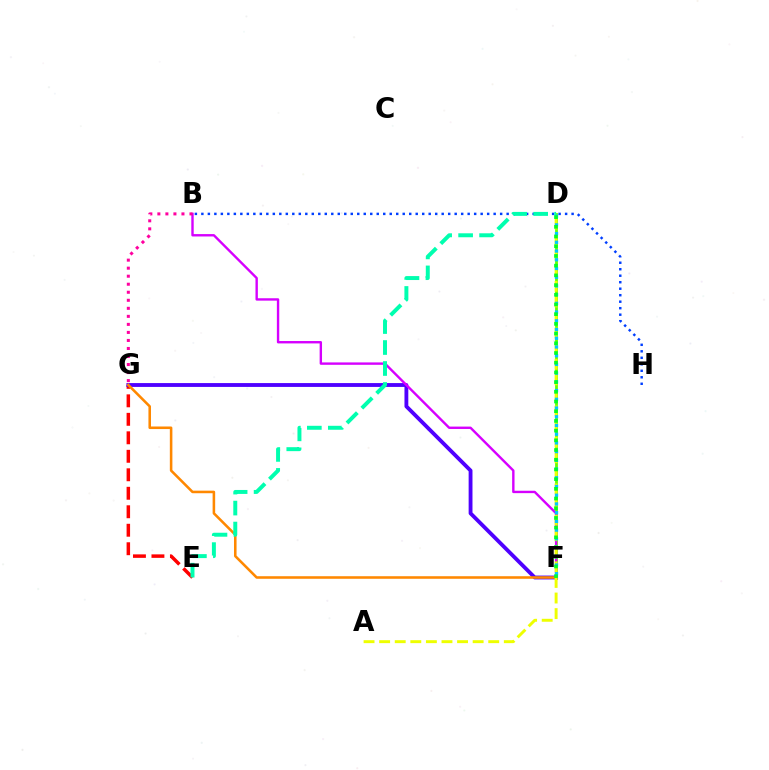{('D', 'F'): [{'color': '#66ff00', 'line_style': 'solid', 'thickness': 2.03}, {'color': '#00c7ff', 'line_style': 'dotted', 'thickness': 2.37}, {'color': '#00ff27', 'line_style': 'dotted', 'thickness': 2.64}], ('E', 'G'): [{'color': '#ff0000', 'line_style': 'dashed', 'thickness': 2.51}], ('F', 'G'): [{'color': '#4f00ff', 'line_style': 'solid', 'thickness': 2.76}, {'color': '#ff8800', 'line_style': 'solid', 'thickness': 1.84}], ('B', 'F'): [{'color': '#d600ff', 'line_style': 'solid', 'thickness': 1.72}], ('A', 'D'): [{'color': '#eeff00', 'line_style': 'dashed', 'thickness': 2.12}], ('B', 'H'): [{'color': '#003fff', 'line_style': 'dotted', 'thickness': 1.76}], ('D', 'E'): [{'color': '#00ffaf', 'line_style': 'dashed', 'thickness': 2.85}], ('B', 'G'): [{'color': '#ff00a0', 'line_style': 'dotted', 'thickness': 2.18}]}